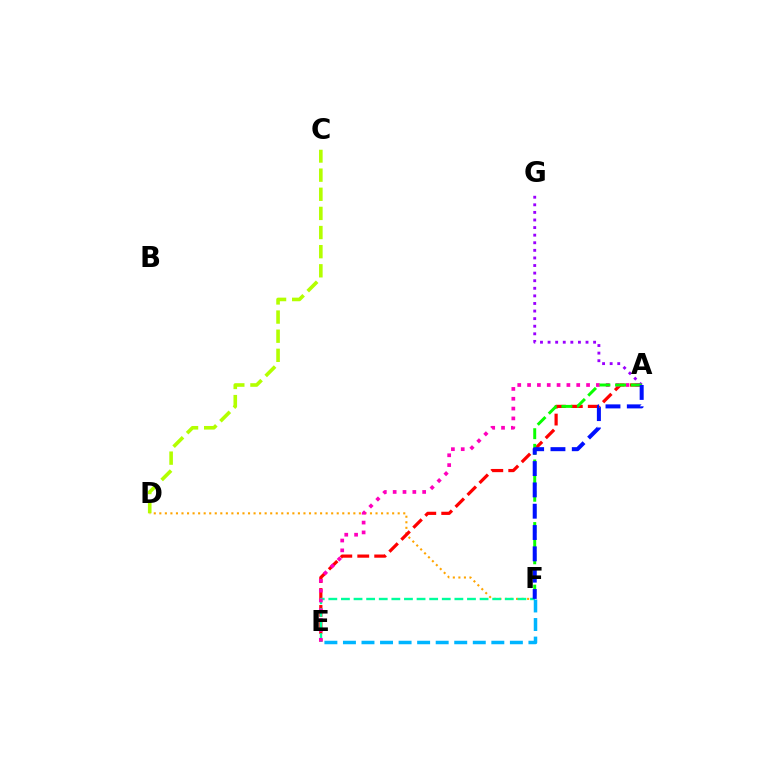{('C', 'D'): [{'color': '#b3ff00', 'line_style': 'dashed', 'thickness': 2.6}], ('D', 'F'): [{'color': '#ffa500', 'line_style': 'dotted', 'thickness': 1.51}], ('A', 'E'): [{'color': '#ff0000', 'line_style': 'dashed', 'thickness': 2.3}, {'color': '#ff00bd', 'line_style': 'dotted', 'thickness': 2.67}], ('A', 'G'): [{'color': '#9b00ff', 'line_style': 'dotted', 'thickness': 2.06}], ('E', 'F'): [{'color': '#00ff9d', 'line_style': 'dashed', 'thickness': 1.71}, {'color': '#00b5ff', 'line_style': 'dashed', 'thickness': 2.52}], ('A', 'F'): [{'color': '#08ff00', 'line_style': 'dashed', 'thickness': 2.12}, {'color': '#0010ff', 'line_style': 'dashed', 'thickness': 2.9}]}